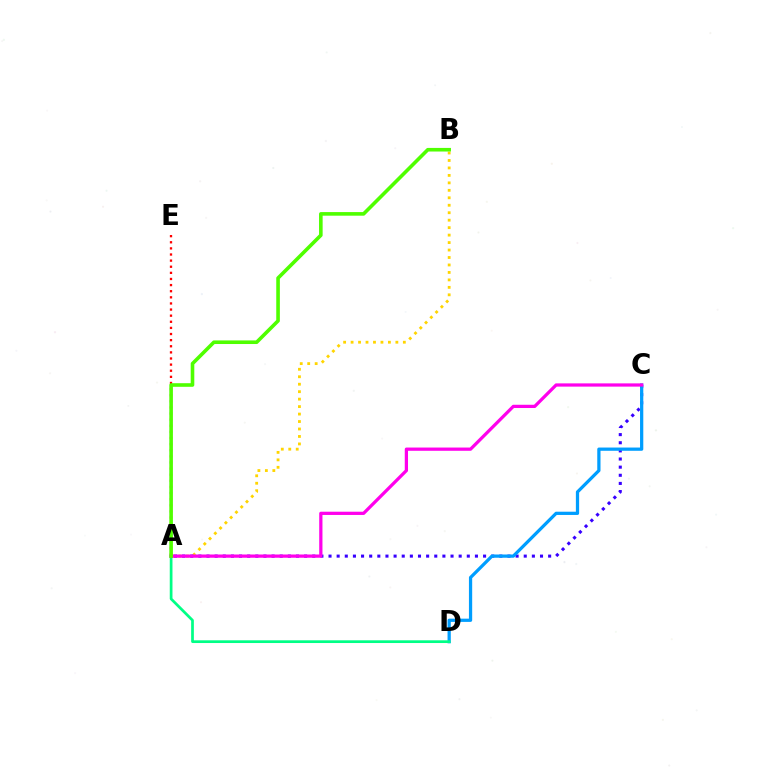{('A', 'B'): [{'color': '#ffd500', 'line_style': 'dotted', 'thickness': 2.03}, {'color': '#4fff00', 'line_style': 'solid', 'thickness': 2.6}], ('A', 'C'): [{'color': '#3700ff', 'line_style': 'dotted', 'thickness': 2.21}, {'color': '#ff00ed', 'line_style': 'solid', 'thickness': 2.34}], ('C', 'D'): [{'color': '#009eff', 'line_style': 'solid', 'thickness': 2.34}], ('A', 'D'): [{'color': '#00ff86', 'line_style': 'solid', 'thickness': 1.96}], ('A', 'E'): [{'color': '#ff0000', 'line_style': 'dotted', 'thickness': 1.66}]}